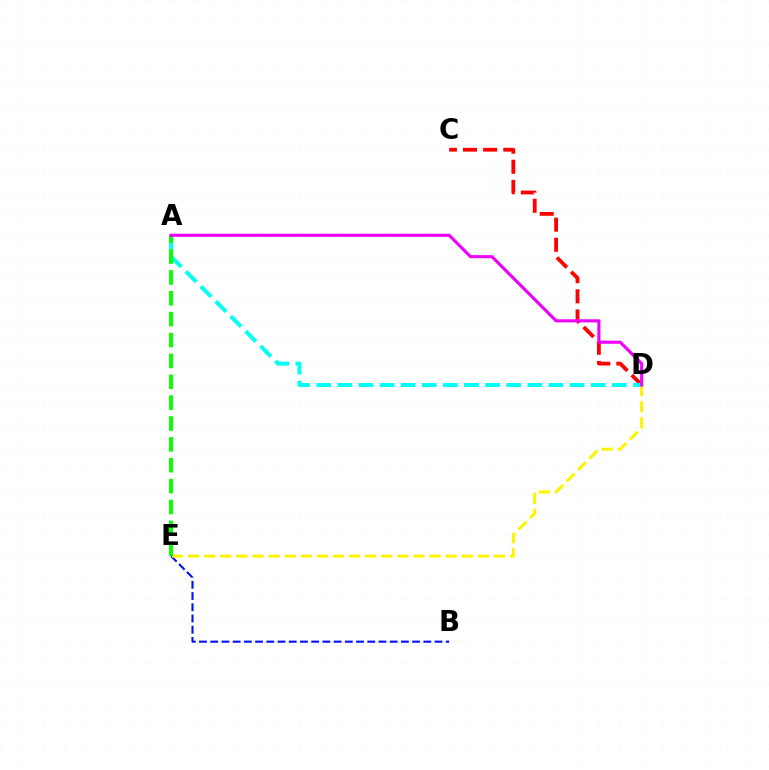{('B', 'E'): [{'color': '#0010ff', 'line_style': 'dashed', 'thickness': 1.52}], ('C', 'D'): [{'color': '#ff0000', 'line_style': 'dashed', 'thickness': 2.73}], ('A', 'D'): [{'color': '#00fff6', 'line_style': 'dashed', 'thickness': 2.87}, {'color': '#ee00ff', 'line_style': 'solid', 'thickness': 2.24}], ('D', 'E'): [{'color': '#fcf500', 'line_style': 'dashed', 'thickness': 2.19}], ('A', 'E'): [{'color': '#08ff00', 'line_style': 'dashed', 'thickness': 2.83}]}